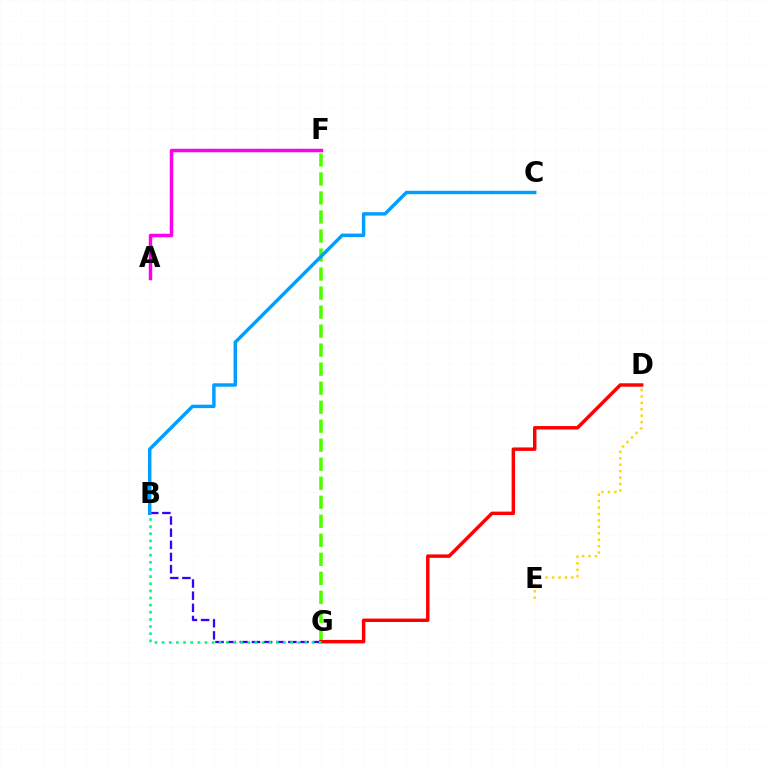{('B', 'G'): [{'color': '#3700ff', 'line_style': 'dashed', 'thickness': 1.65}, {'color': '#00ff86', 'line_style': 'dotted', 'thickness': 1.94}], ('F', 'G'): [{'color': '#4fff00', 'line_style': 'dashed', 'thickness': 2.58}], ('D', 'E'): [{'color': '#ffd500', 'line_style': 'dotted', 'thickness': 1.75}], ('D', 'G'): [{'color': '#ff0000', 'line_style': 'solid', 'thickness': 2.48}], ('B', 'C'): [{'color': '#009eff', 'line_style': 'solid', 'thickness': 2.47}], ('A', 'F'): [{'color': '#ff00ed', 'line_style': 'solid', 'thickness': 2.5}]}